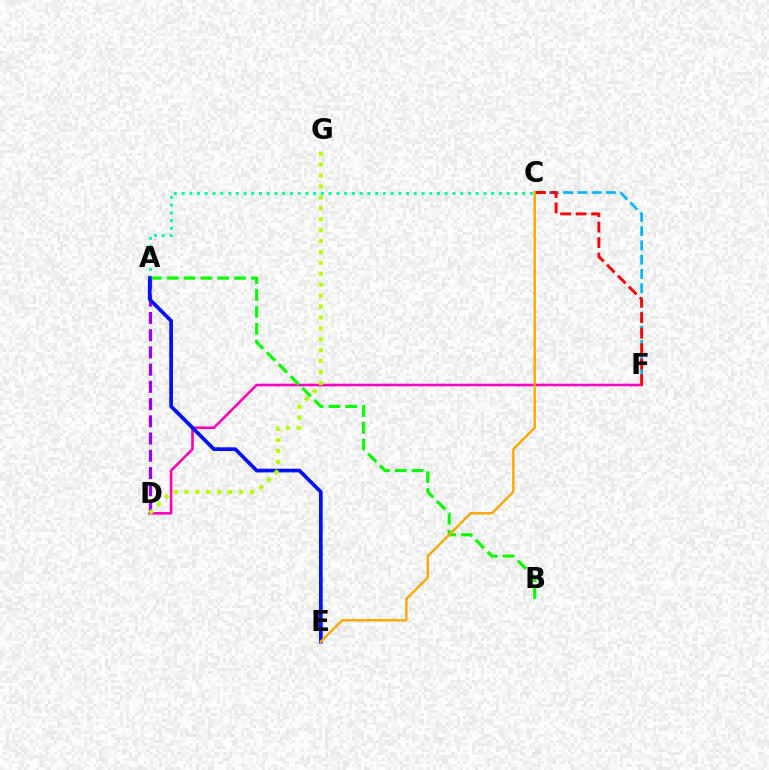{('C', 'F'): [{'color': '#00b5ff', 'line_style': 'dashed', 'thickness': 1.93}, {'color': '#ff0000', 'line_style': 'dashed', 'thickness': 2.1}], ('D', 'F'): [{'color': '#ff00bd', 'line_style': 'solid', 'thickness': 1.87}], ('A', 'D'): [{'color': '#9b00ff', 'line_style': 'dashed', 'thickness': 2.34}], ('A', 'C'): [{'color': '#00ff9d', 'line_style': 'dotted', 'thickness': 2.1}], ('A', 'B'): [{'color': '#08ff00', 'line_style': 'dashed', 'thickness': 2.29}], ('A', 'E'): [{'color': '#0010ff', 'line_style': 'solid', 'thickness': 2.67}], ('C', 'E'): [{'color': '#ffa500', 'line_style': 'solid', 'thickness': 1.7}], ('D', 'G'): [{'color': '#b3ff00', 'line_style': 'dotted', 'thickness': 2.96}]}